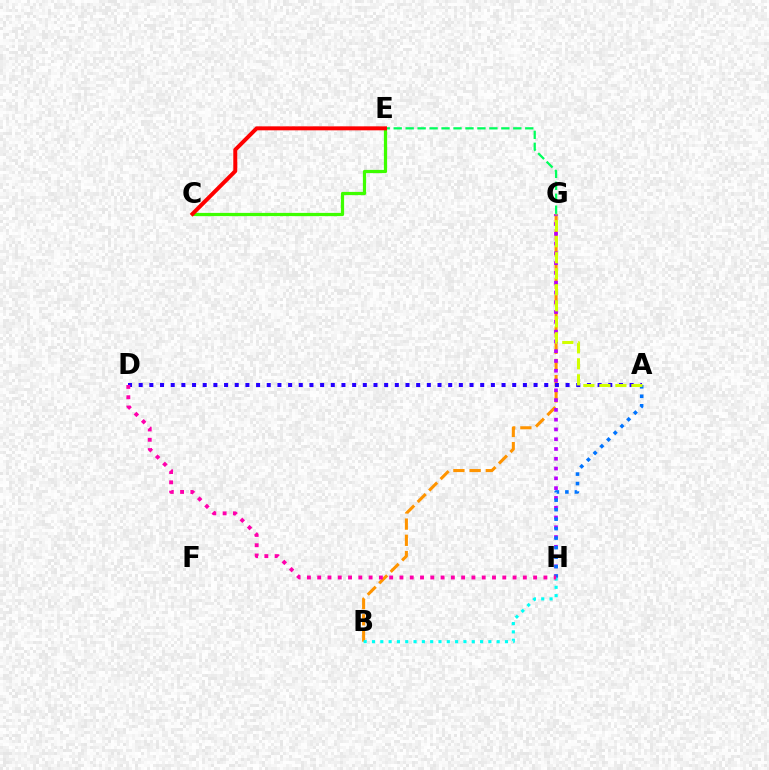{('B', 'G'): [{'color': '#ff9400', 'line_style': 'dashed', 'thickness': 2.2}], ('E', 'G'): [{'color': '#00ff5c', 'line_style': 'dashed', 'thickness': 1.62}], ('G', 'H'): [{'color': '#b900ff', 'line_style': 'dotted', 'thickness': 2.66}], ('A', 'D'): [{'color': '#2500ff', 'line_style': 'dotted', 'thickness': 2.9}], ('C', 'E'): [{'color': '#3dff00', 'line_style': 'solid', 'thickness': 2.32}, {'color': '#ff0000', 'line_style': 'solid', 'thickness': 2.86}], ('A', 'H'): [{'color': '#0074ff', 'line_style': 'dotted', 'thickness': 2.58}], ('A', 'G'): [{'color': '#d1ff00', 'line_style': 'dashed', 'thickness': 2.18}], ('B', 'H'): [{'color': '#00fff6', 'line_style': 'dotted', 'thickness': 2.26}], ('D', 'H'): [{'color': '#ff00ac', 'line_style': 'dotted', 'thickness': 2.79}]}